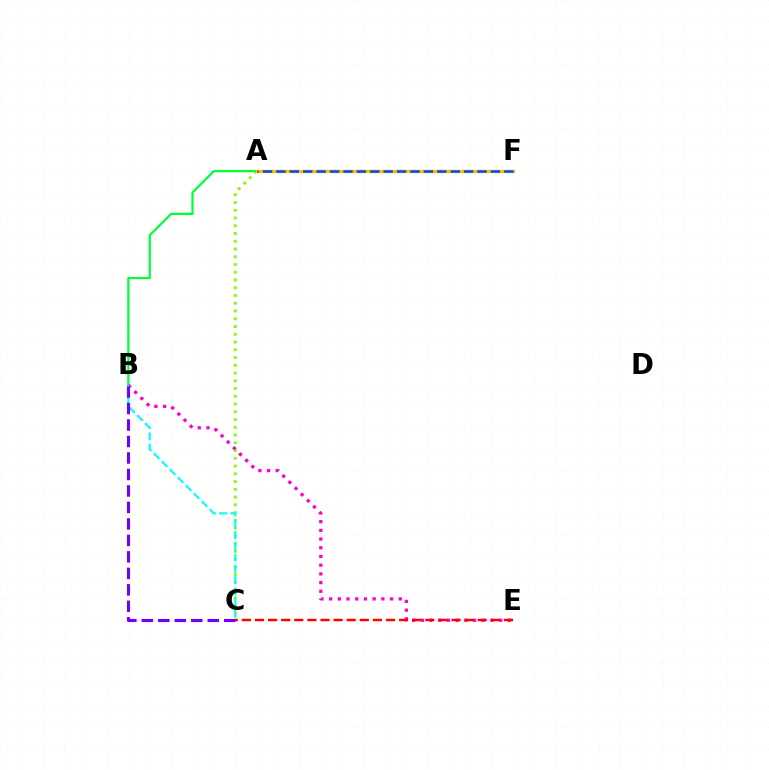{('A', 'C'): [{'color': '#84ff00', 'line_style': 'dotted', 'thickness': 2.11}], ('A', 'B'): [{'color': '#00ff39', 'line_style': 'solid', 'thickness': 1.6}], ('B', 'E'): [{'color': '#ff00cf', 'line_style': 'dotted', 'thickness': 2.36}], ('A', 'F'): [{'color': '#ffbd00', 'line_style': 'solid', 'thickness': 2.46}, {'color': '#004bff', 'line_style': 'dashed', 'thickness': 1.82}], ('B', 'C'): [{'color': '#00fff6', 'line_style': 'dashed', 'thickness': 1.53}, {'color': '#7200ff', 'line_style': 'dashed', 'thickness': 2.24}], ('C', 'E'): [{'color': '#ff0000', 'line_style': 'dashed', 'thickness': 1.78}]}